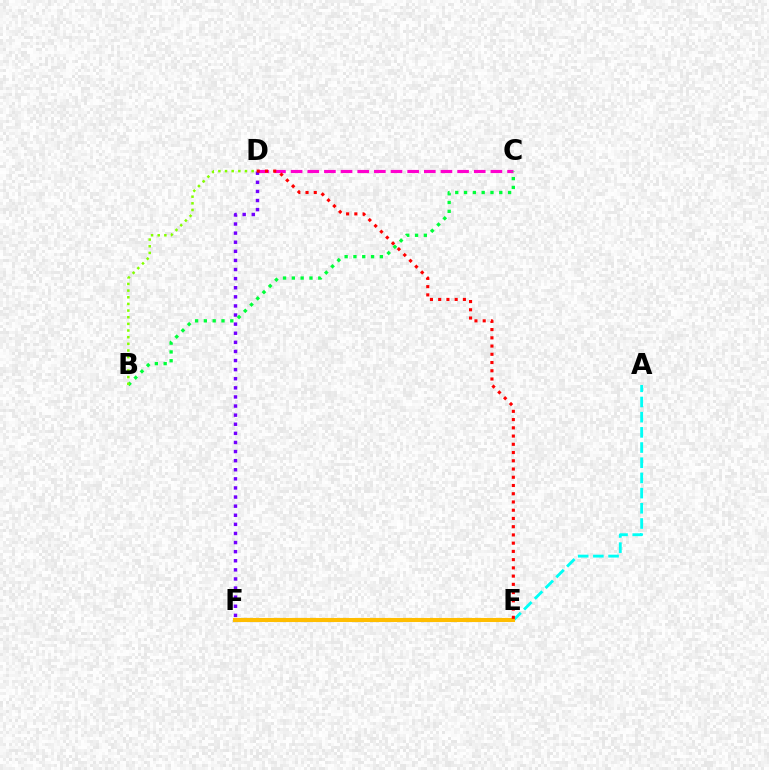{('C', 'D'): [{'color': '#ff00cf', 'line_style': 'dashed', 'thickness': 2.26}], ('E', 'F'): [{'color': '#004bff', 'line_style': 'dotted', 'thickness': 2.84}, {'color': '#ffbd00', 'line_style': 'solid', 'thickness': 2.93}], ('A', 'E'): [{'color': '#00fff6', 'line_style': 'dashed', 'thickness': 2.06}], ('D', 'F'): [{'color': '#7200ff', 'line_style': 'dotted', 'thickness': 2.47}], ('D', 'E'): [{'color': '#ff0000', 'line_style': 'dotted', 'thickness': 2.24}], ('B', 'C'): [{'color': '#00ff39', 'line_style': 'dotted', 'thickness': 2.39}], ('B', 'D'): [{'color': '#84ff00', 'line_style': 'dotted', 'thickness': 1.81}]}